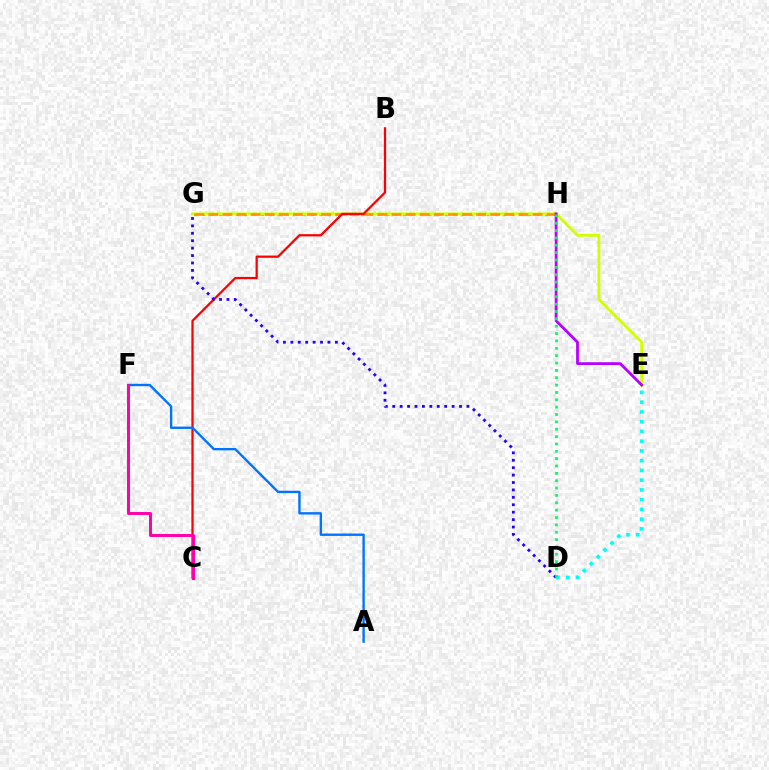{('G', 'H'): [{'color': '#3dff00', 'line_style': 'dotted', 'thickness': 2.27}, {'color': '#ff9400', 'line_style': 'dashed', 'thickness': 1.91}], ('E', 'G'): [{'color': '#d1ff00', 'line_style': 'solid', 'thickness': 2.03}], ('D', 'E'): [{'color': '#00fff6', 'line_style': 'dotted', 'thickness': 2.65}], ('B', 'C'): [{'color': '#ff0000', 'line_style': 'solid', 'thickness': 1.62}], ('A', 'F'): [{'color': '#0074ff', 'line_style': 'solid', 'thickness': 1.7}], ('E', 'H'): [{'color': '#b900ff', 'line_style': 'solid', 'thickness': 2.0}], ('D', 'G'): [{'color': '#2500ff', 'line_style': 'dotted', 'thickness': 2.02}], ('C', 'F'): [{'color': '#ff00ac', 'line_style': 'solid', 'thickness': 2.15}], ('D', 'H'): [{'color': '#00ff5c', 'line_style': 'dotted', 'thickness': 2.0}]}